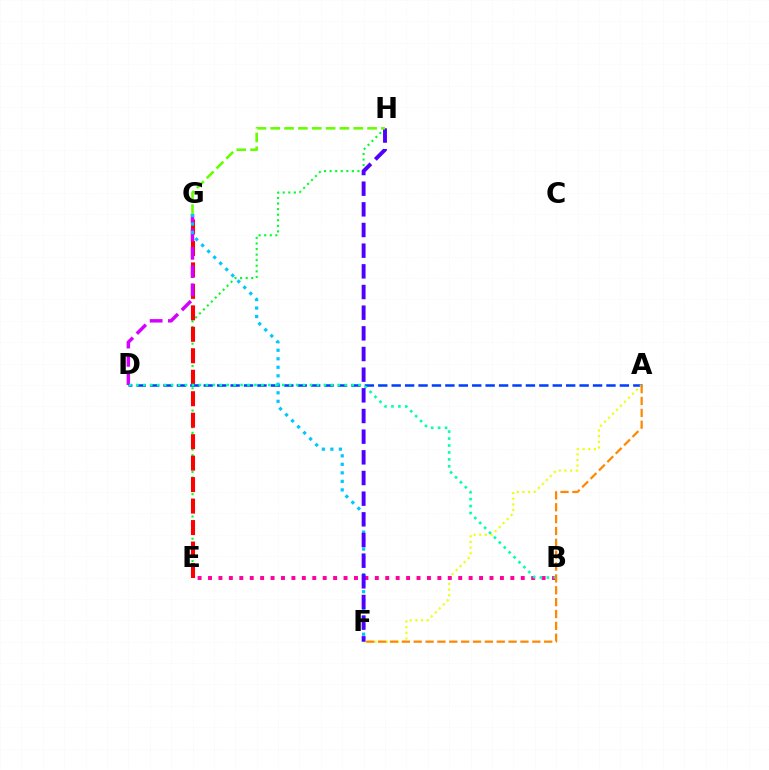{('E', 'H'): [{'color': '#00ff27', 'line_style': 'dotted', 'thickness': 1.51}], ('E', 'G'): [{'color': '#ff0000', 'line_style': 'dashed', 'thickness': 2.92}], ('D', 'G'): [{'color': '#d600ff', 'line_style': 'dashed', 'thickness': 2.48}], ('A', 'D'): [{'color': '#003fff', 'line_style': 'dashed', 'thickness': 1.82}], ('A', 'F'): [{'color': '#eeff00', 'line_style': 'dotted', 'thickness': 1.54}, {'color': '#ff8800', 'line_style': 'dashed', 'thickness': 1.61}], ('B', 'E'): [{'color': '#ff00a0', 'line_style': 'dotted', 'thickness': 2.83}], ('F', 'G'): [{'color': '#00c7ff', 'line_style': 'dotted', 'thickness': 2.31}], ('B', 'D'): [{'color': '#00ffaf', 'line_style': 'dotted', 'thickness': 1.89}], ('F', 'H'): [{'color': '#4f00ff', 'line_style': 'dashed', 'thickness': 2.81}], ('G', 'H'): [{'color': '#66ff00', 'line_style': 'dashed', 'thickness': 1.88}]}